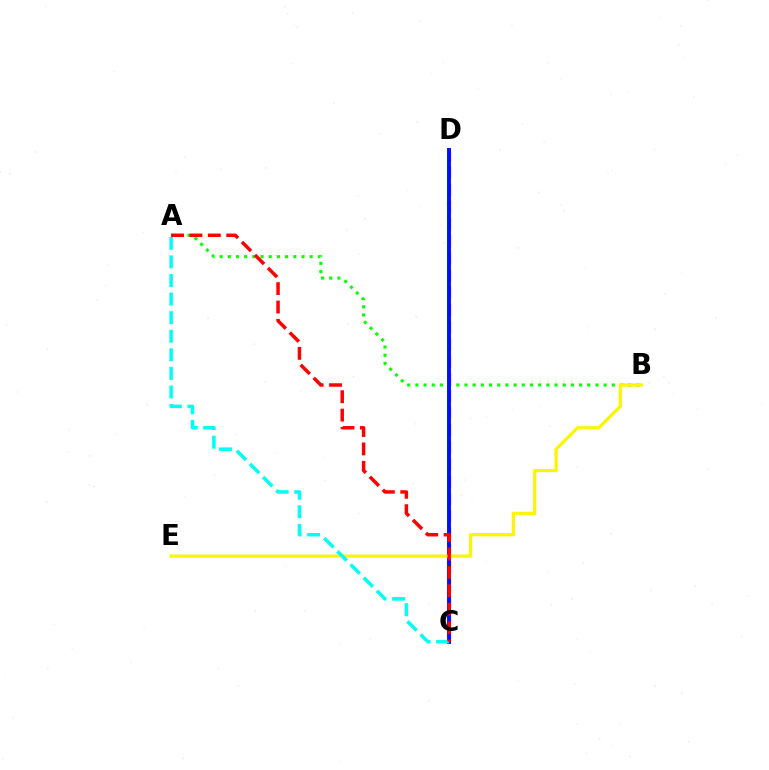{('C', 'D'): [{'color': '#ee00ff', 'line_style': 'dashed', 'thickness': 2.33}, {'color': '#0010ff', 'line_style': 'solid', 'thickness': 2.82}], ('A', 'B'): [{'color': '#08ff00', 'line_style': 'dotted', 'thickness': 2.22}], ('B', 'E'): [{'color': '#fcf500', 'line_style': 'solid', 'thickness': 2.29}], ('A', 'C'): [{'color': '#00fff6', 'line_style': 'dashed', 'thickness': 2.52}, {'color': '#ff0000', 'line_style': 'dashed', 'thickness': 2.5}]}